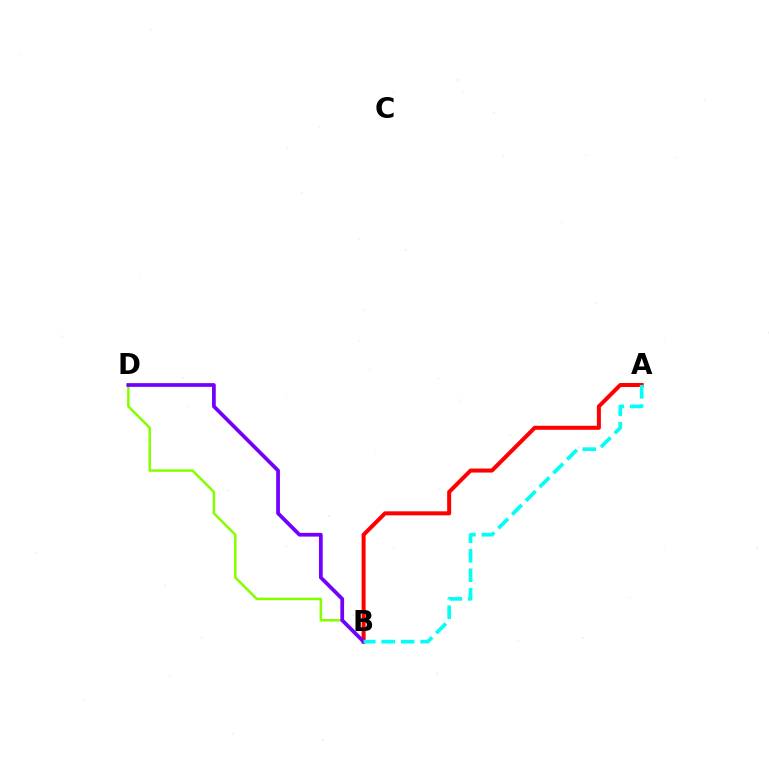{('B', 'D'): [{'color': '#84ff00', 'line_style': 'solid', 'thickness': 1.81}, {'color': '#7200ff', 'line_style': 'solid', 'thickness': 2.69}], ('A', 'B'): [{'color': '#ff0000', 'line_style': 'solid', 'thickness': 2.88}, {'color': '#00fff6', 'line_style': 'dashed', 'thickness': 2.64}]}